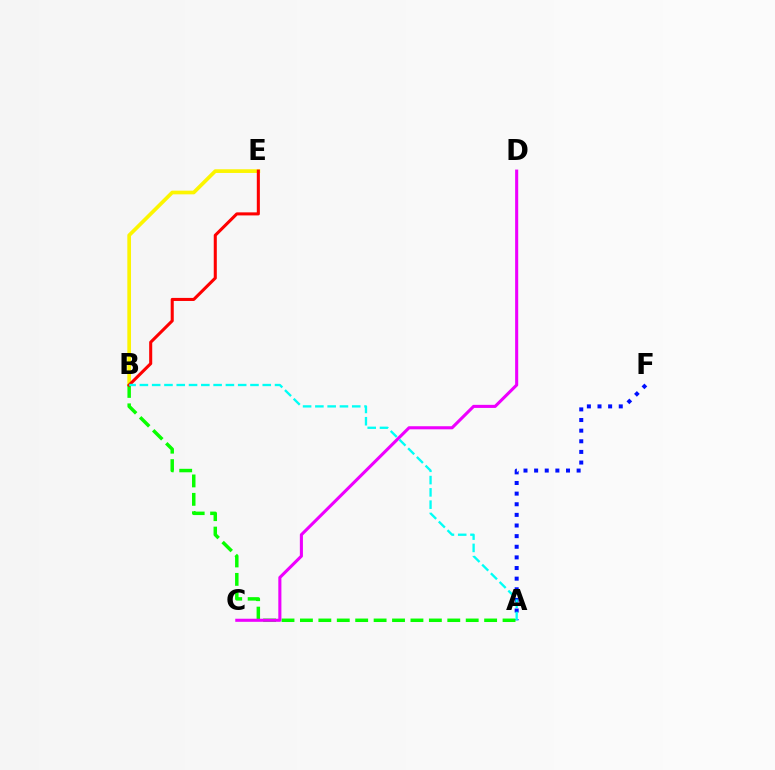{('A', 'F'): [{'color': '#0010ff', 'line_style': 'dotted', 'thickness': 2.89}], ('B', 'E'): [{'color': '#fcf500', 'line_style': 'solid', 'thickness': 2.66}, {'color': '#ff0000', 'line_style': 'solid', 'thickness': 2.2}], ('A', 'B'): [{'color': '#08ff00', 'line_style': 'dashed', 'thickness': 2.5}, {'color': '#00fff6', 'line_style': 'dashed', 'thickness': 1.67}], ('C', 'D'): [{'color': '#ee00ff', 'line_style': 'solid', 'thickness': 2.22}]}